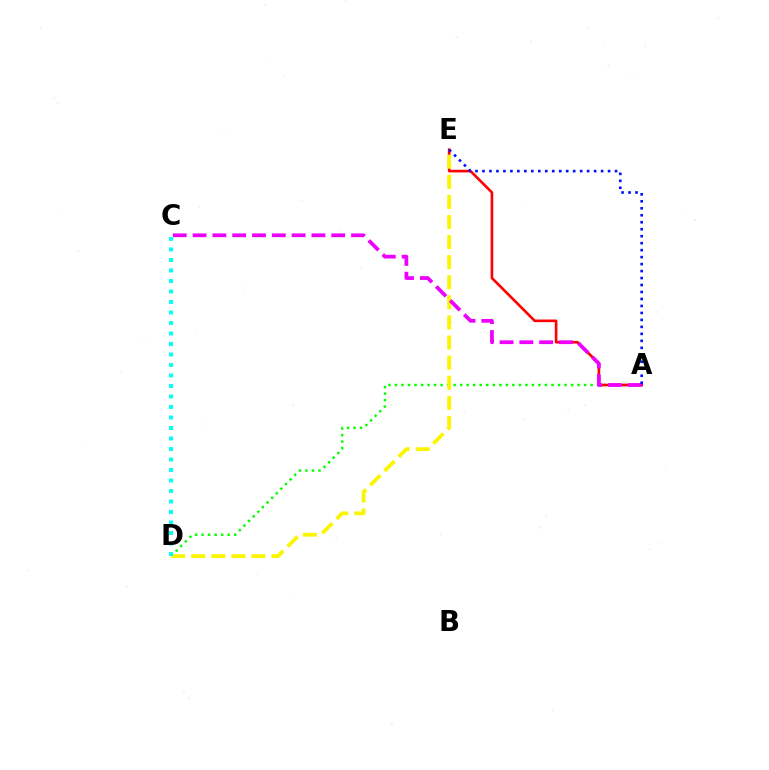{('A', 'D'): [{'color': '#08ff00', 'line_style': 'dotted', 'thickness': 1.77}], ('A', 'E'): [{'color': '#ff0000', 'line_style': 'solid', 'thickness': 1.89}, {'color': '#0010ff', 'line_style': 'dotted', 'thickness': 1.9}], ('D', 'E'): [{'color': '#fcf500', 'line_style': 'dashed', 'thickness': 2.73}], ('A', 'C'): [{'color': '#ee00ff', 'line_style': 'dashed', 'thickness': 2.69}], ('C', 'D'): [{'color': '#00fff6', 'line_style': 'dotted', 'thickness': 2.85}]}